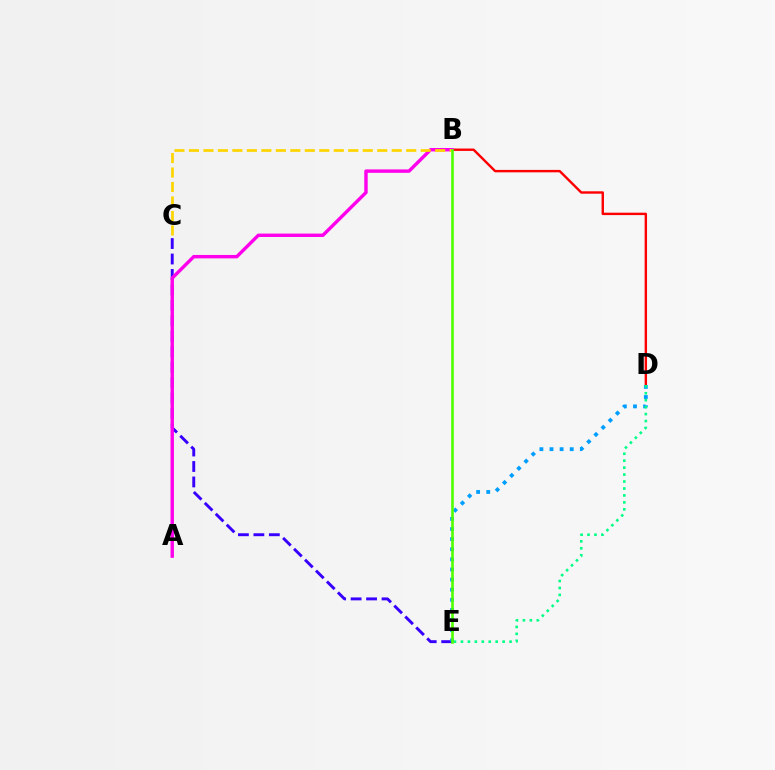{('B', 'D'): [{'color': '#ff0000', 'line_style': 'solid', 'thickness': 1.73}], ('C', 'E'): [{'color': '#3700ff', 'line_style': 'dashed', 'thickness': 2.1}], ('D', 'E'): [{'color': '#009eff', 'line_style': 'dotted', 'thickness': 2.75}, {'color': '#00ff86', 'line_style': 'dotted', 'thickness': 1.89}], ('A', 'B'): [{'color': '#ff00ed', 'line_style': 'solid', 'thickness': 2.46}], ('B', 'C'): [{'color': '#ffd500', 'line_style': 'dashed', 'thickness': 1.97}], ('B', 'E'): [{'color': '#4fff00', 'line_style': 'solid', 'thickness': 1.89}]}